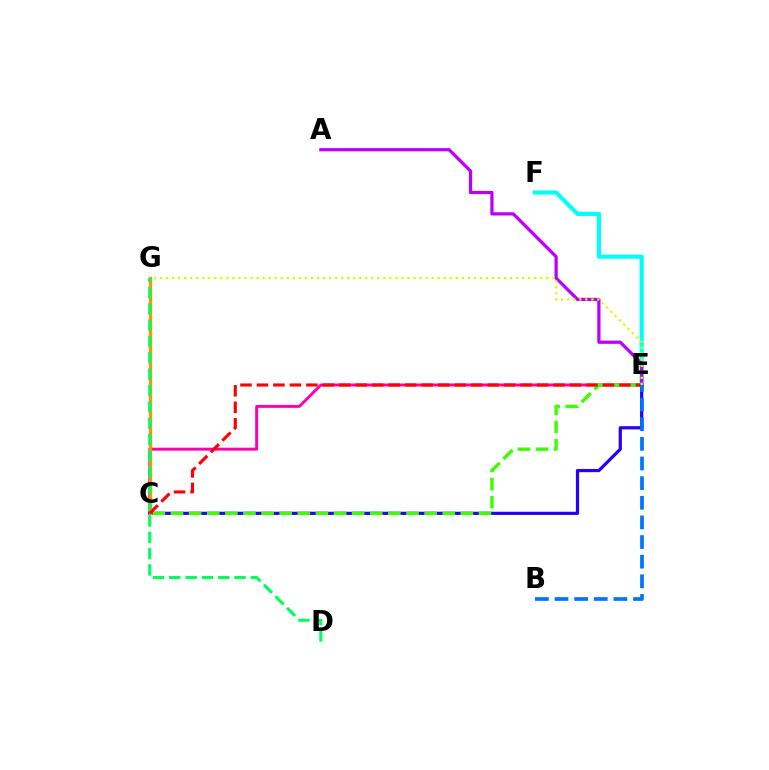{('C', 'E'): [{'color': '#ff00ac', 'line_style': 'solid', 'thickness': 2.12}, {'color': '#2500ff', 'line_style': 'solid', 'thickness': 2.31}, {'color': '#3dff00', 'line_style': 'dashed', 'thickness': 2.46}, {'color': '#ff0000', 'line_style': 'dashed', 'thickness': 2.24}], ('E', 'F'): [{'color': '#00fff6', 'line_style': 'solid', 'thickness': 2.99}], ('A', 'E'): [{'color': '#b900ff', 'line_style': 'solid', 'thickness': 2.33}], ('C', 'G'): [{'color': '#ff9400', 'line_style': 'solid', 'thickness': 2.41}], ('E', 'G'): [{'color': '#d1ff00', 'line_style': 'dotted', 'thickness': 1.64}], ('B', 'E'): [{'color': '#0074ff', 'line_style': 'dashed', 'thickness': 2.67}], ('D', 'G'): [{'color': '#00ff5c', 'line_style': 'dashed', 'thickness': 2.22}]}